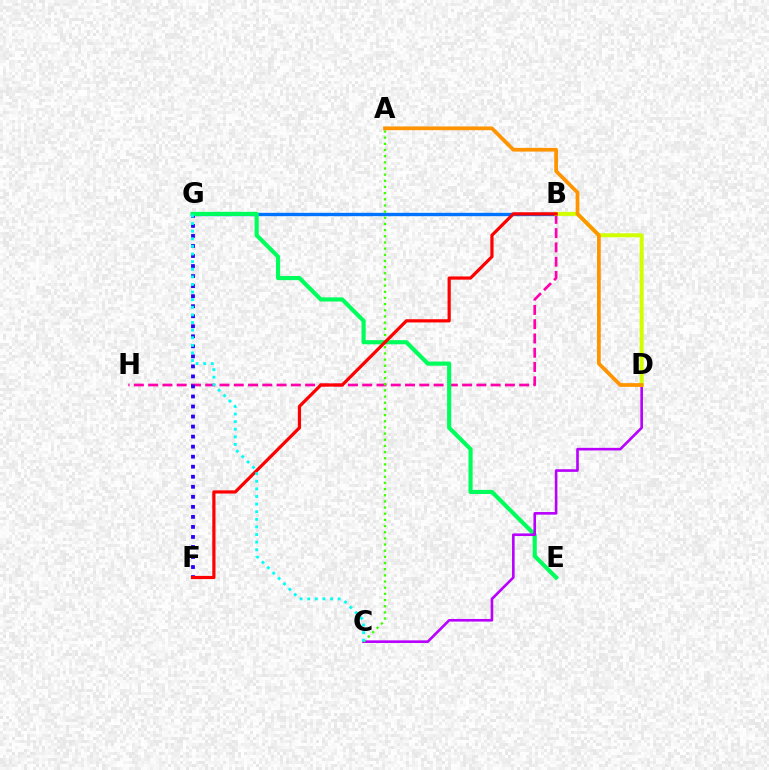{('B', 'H'): [{'color': '#ff00ac', 'line_style': 'dashed', 'thickness': 1.94}], ('B', 'G'): [{'color': '#0074ff', 'line_style': 'solid', 'thickness': 2.42}], ('F', 'G'): [{'color': '#2500ff', 'line_style': 'dotted', 'thickness': 2.73}], ('E', 'G'): [{'color': '#00ff5c', 'line_style': 'solid', 'thickness': 2.98}], ('C', 'D'): [{'color': '#b900ff', 'line_style': 'solid', 'thickness': 1.89}], ('B', 'D'): [{'color': '#d1ff00', 'line_style': 'solid', 'thickness': 2.86}], ('A', 'C'): [{'color': '#3dff00', 'line_style': 'dotted', 'thickness': 1.68}], ('B', 'F'): [{'color': '#ff0000', 'line_style': 'solid', 'thickness': 2.31}], ('C', 'G'): [{'color': '#00fff6', 'line_style': 'dotted', 'thickness': 2.07}], ('A', 'D'): [{'color': '#ff9400', 'line_style': 'solid', 'thickness': 2.69}]}